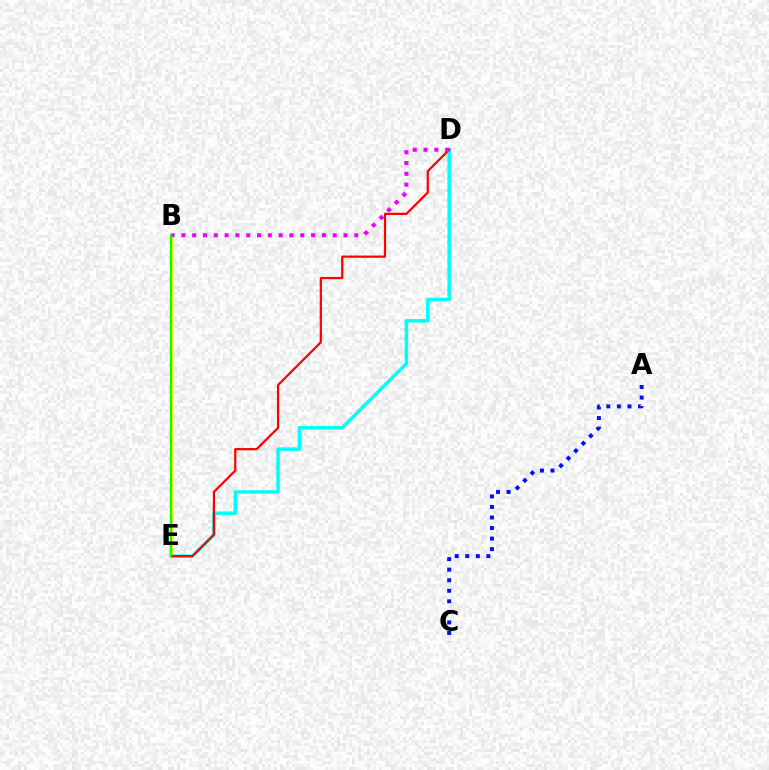{('B', 'E'): [{'color': '#fcf500', 'line_style': 'solid', 'thickness': 2.05}, {'color': '#08ff00', 'line_style': 'solid', 'thickness': 1.61}], ('A', 'C'): [{'color': '#0010ff', 'line_style': 'dotted', 'thickness': 2.87}], ('D', 'E'): [{'color': '#00fff6', 'line_style': 'solid', 'thickness': 2.5}, {'color': '#ff0000', 'line_style': 'solid', 'thickness': 1.6}], ('B', 'D'): [{'color': '#ee00ff', 'line_style': 'dotted', 'thickness': 2.94}]}